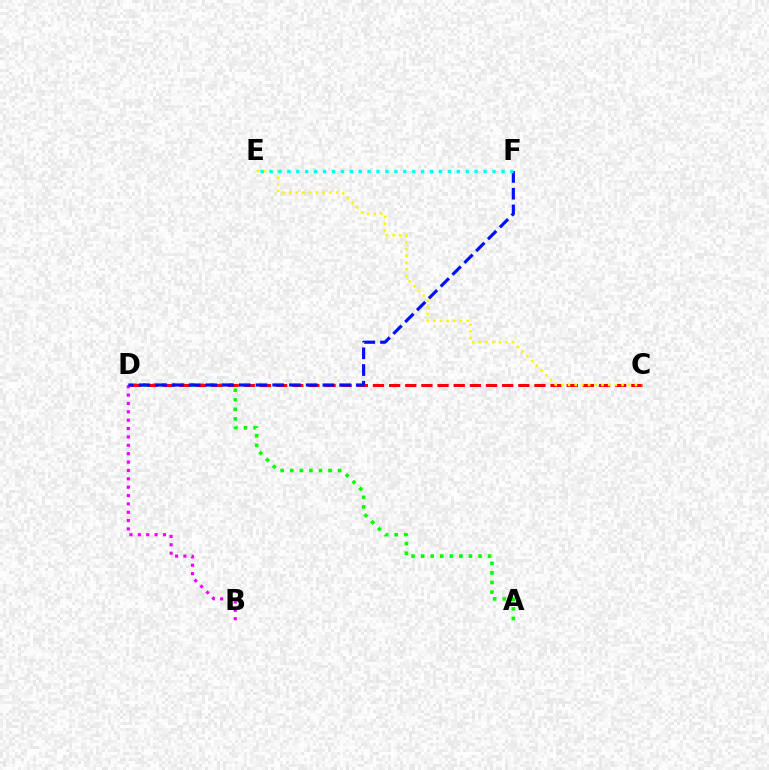{('A', 'D'): [{'color': '#08ff00', 'line_style': 'dotted', 'thickness': 2.6}], ('B', 'D'): [{'color': '#ee00ff', 'line_style': 'dotted', 'thickness': 2.27}], ('C', 'D'): [{'color': '#ff0000', 'line_style': 'dashed', 'thickness': 2.19}], ('D', 'F'): [{'color': '#0010ff', 'line_style': 'dashed', 'thickness': 2.27}], ('C', 'E'): [{'color': '#fcf500', 'line_style': 'dotted', 'thickness': 1.82}], ('E', 'F'): [{'color': '#00fff6', 'line_style': 'dotted', 'thickness': 2.42}]}